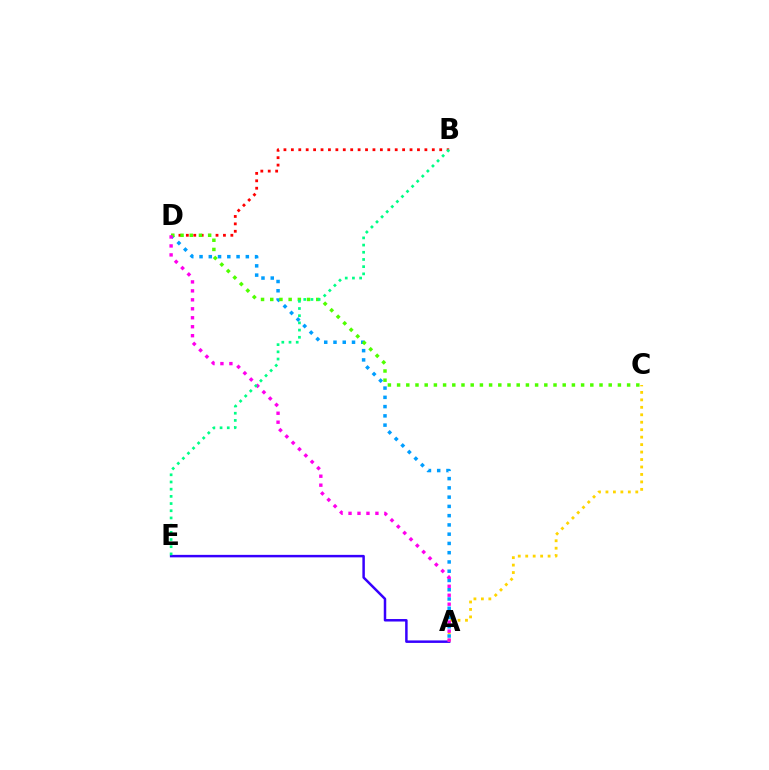{('A', 'E'): [{'color': '#3700ff', 'line_style': 'solid', 'thickness': 1.79}], ('A', 'C'): [{'color': '#ffd500', 'line_style': 'dotted', 'thickness': 2.03}], ('B', 'D'): [{'color': '#ff0000', 'line_style': 'dotted', 'thickness': 2.02}], ('A', 'D'): [{'color': '#009eff', 'line_style': 'dotted', 'thickness': 2.52}, {'color': '#ff00ed', 'line_style': 'dotted', 'thickness': 2.44}], ('C', 'D'): [{'color': '#4fff00', 'line_style': 'dotted', 'thickness': 2.5}], ('B', 'E'): [{'color': '#00ff86', 'line_style': 'dotted', 'thickness': 1.95}]}